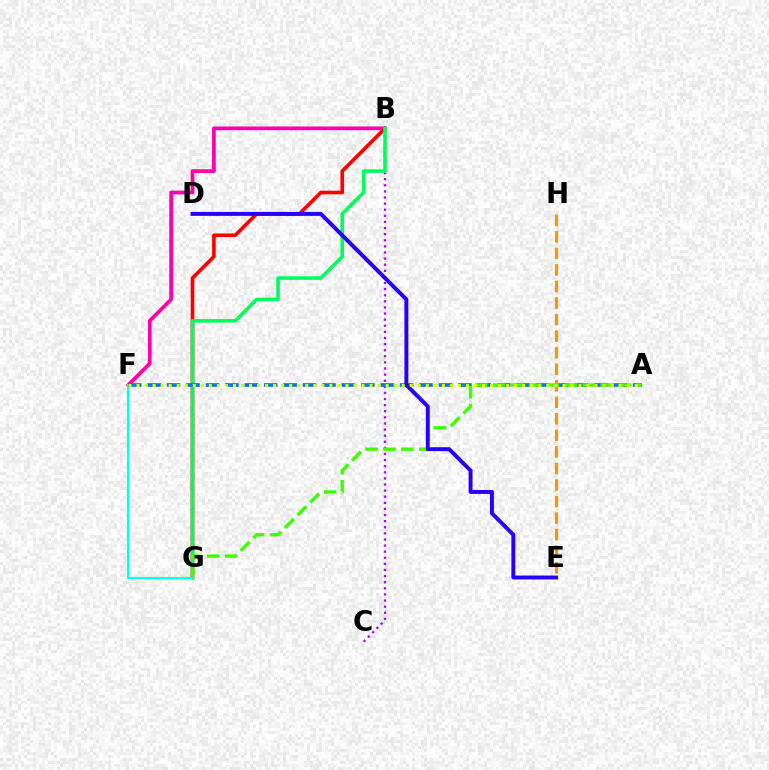{('B', 'F'): [{'color': '#ff00ac', 'line_style': 'solid', 'thickness': 2.67}], ('B', 'G'): [{'color': '#ff0000', 'line_style': 'solid', 'thickness': 2.61}, {'color': '#00ff5c', 'line_style': 'solid', 'thickness': 2.58}], ('B', 'C'): [{'color': '#b900ff', 'line_style': 'dotted', 'thickness': 1.66}], ('F', 'G'): [{'color': '#00fff6', 'line_style': 'solid', 'thickness': 1.5}], ('A', 'F'): [{'color': '#0074ff', 'line_style': 'dashed', 'thickness': 2.64}, {'color': '#d1ff00', 'line_style': 'dotted', 'thickness': 2.18}], ('A', 'G'): [{'color': '#3dff00', 'line_style': 'dashed', 'thickness': 2.44}], ('E', 'H'): [{'color': '#ff9400', 'line_style': 'dashed', 'thickness': 2.25}], ('D', 'E'): [{'color': '#2500ff', 'line_style': 'solid', 'thickness': 2.83}]}